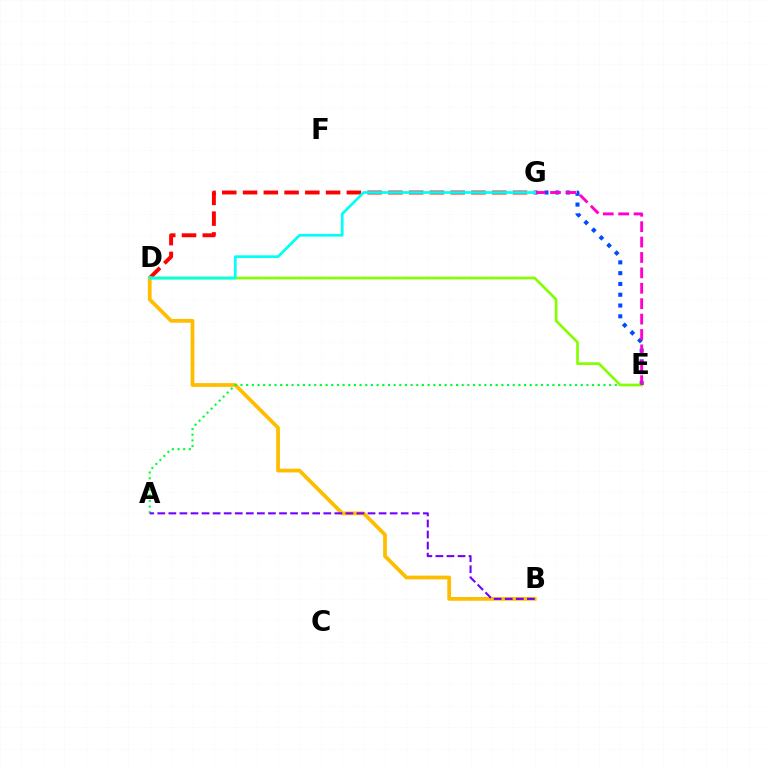{('D', 'G'): [{'color': '#ff0000', 'line_style': 'dashed', 'thickness': 2.82}, {'color': '#00fff6', 'line_style': 'solid', 'thickness': 1.96}], ('B', 'D'): [{'color': '#ffbd00', 'line_style': 'solid', 'thickness': 2.71}], ('E', 'G'): [{'color': '#004bff', 'line_style': 'dotted', 'thickness': 2.93}, {'color': '#ff00cf', 'line_style': 'dashed', 'thickness': 2.09}], ('A', 'E'): [{'color': '#00ff39', 'line_style': 'dotted', 'thickness': 1.54}], ('D', 'E'): [{'color': '#84ff00', 'line_style': 'solid', 'thickness': 1.93}], ('A', 'B'): [{'color': '#7200ff', 'line_style': 'dashed', 'thickness': 1.5}]}